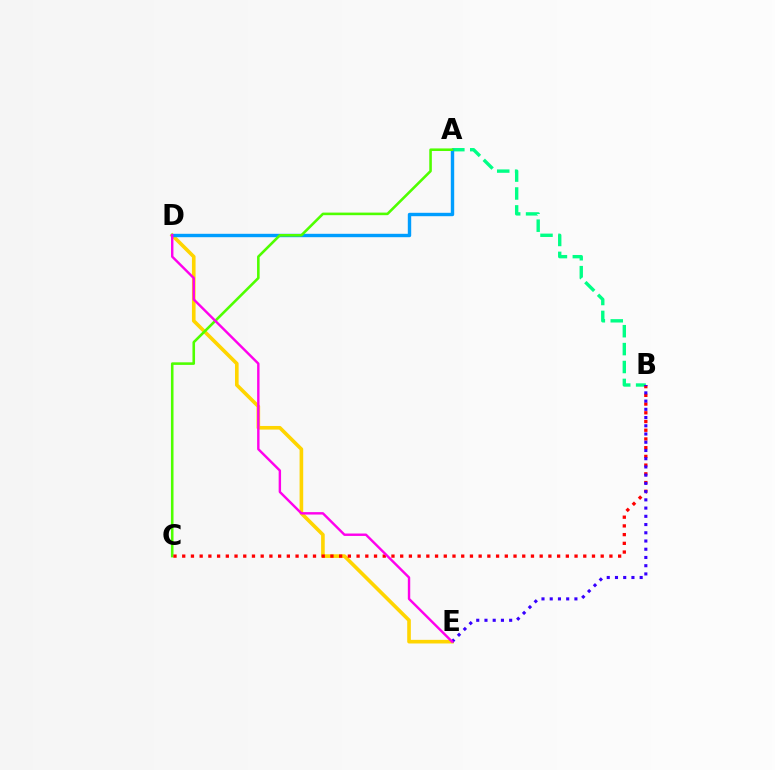{('A', 'B'): [{'color': '#00ff86', 'line_style': 'dashed', 'thickness': 2.43}], ('D', 'E'): [{'color': '#ffd500', 'line_style': 'solid', 'thickness': 2.61}, {'color': '#ff00ed', 'line_style': 'solid', 'thickness': 1.74}], ('A', 'D'): [{'color': '#009eff', 'line_style': 'solid', 'thickness': 2.44}], ('A', 'C'): [{'color': '#4fff00', 'line_style': 'solid', 'thickness': 1.86}], ('B', 'C'): [{'color': '#ff0000', 'line_style': 'dotted', 'thickness': 2.37}], ('B', 'E'): [{'color': '#3700ff', 'line_style': 'dotted', 'thickness': 2.24}]}